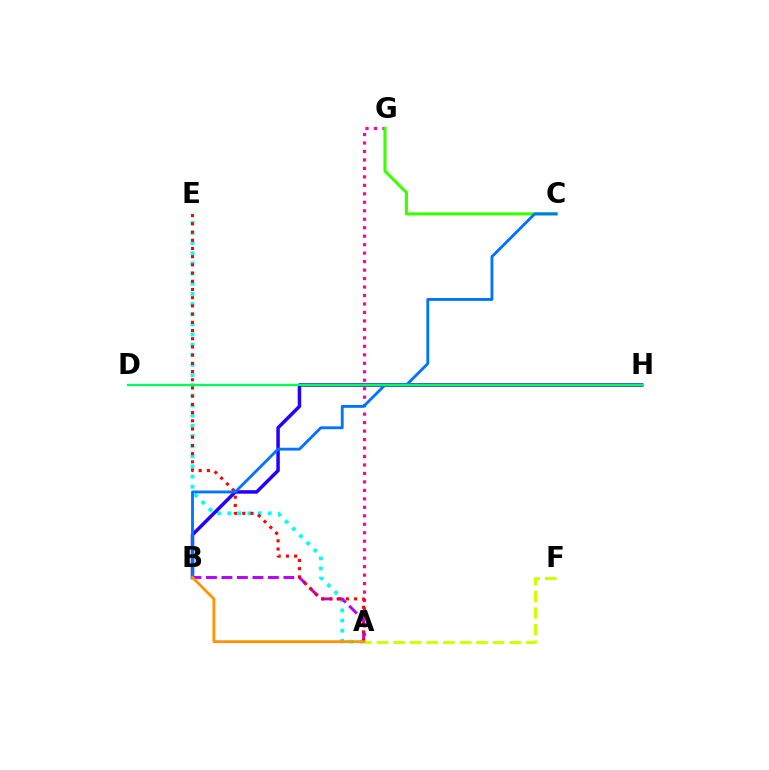{('A', 'G'): [{'color': '#ff00ac', 'line_style': 'dotted', 'thickness': 2.3}], ('A', 'F'): [{'color': '#d1ff00', 'line_style': 'dashed', 'thickness': 2.25}], ('A', 'E'): [{'color': '#00fff6', 'line_style': 'dotted', 'thickness': 2.76}, {'color': '#ff0000', 'line_style': 'dotted', 'thickness': 2.23}], ('A', 'B'): [{'color': '#b900ff', 'line_style': 'dashed', 'thickness': 2.1}, {'color': '#ff9400', 'line_style': 'solid', 'thickness': 2.02}], ('C', 'G'): [{'color': '#3dff00', 'line_style': 'solid', 'thickness': 2.24}], ('B', 'H'): [{'color': '#2500ff', 'line_style': 'solid', 'thickness': 2.51}], ('B', 'C'): [{'color': '#0074ff', 'line_style': 'solid', 'thickness': 2.06}], ('D', 'H'): [{'color': '#00ff5c', 'line_style': 'solid', 'thickness': 1.64}]}